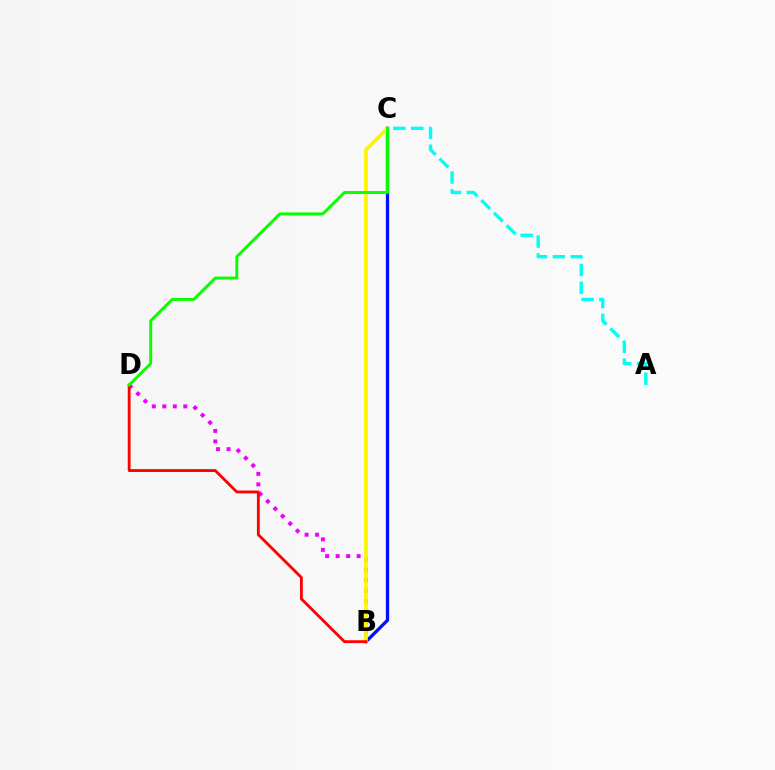{('B', 'D'): [{'color': '#ee00ff', 'line_style': 'dotted', 'thickness': 2.85}, {'color': '#ff0000', 'line_style': 'solid', 'thickness': 2.04}], ('B', 'C'): [{'color': '#0010ff', 'line_style': 'solid', 'thickness': 2.36}, {'color': '#fcf500', 'line_style': 'solid', 'thickness': 2.66}], ('A', 'C'): [{'color': '#00fff6', 'line_style': 'dashed', 'thickness': 2.43}], ('C', 'D'): [{'color': '#08ff00', 'line_style': 'solid', 'thickness': 2.11}]}